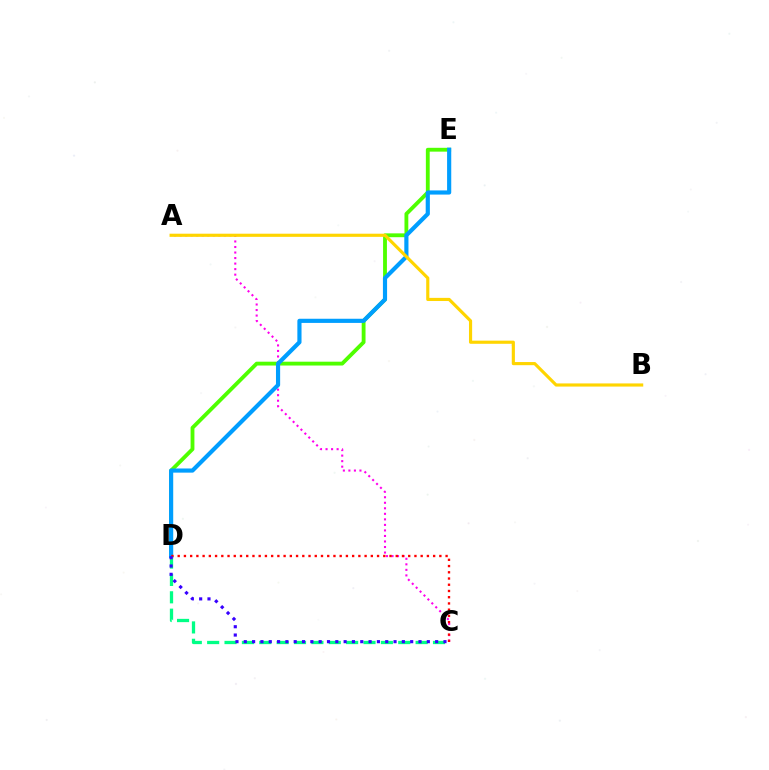{('A', 'C'): [{'color': '#ff00ed', 'line_style': 'dotted', 'thickness': 1.5}], ('C', 'D'): [{'color': '#00ff86', 'line_style': 'dashed', 'thickness': 2.36}, {'color': '#ff0000', 'line_style': 'dotted', 'thickness': 1.69}, {'color': '#3700ff', 'line_style': 'dotted', 'thickness': 2.26}], ('D', 'E'): [{'color': '#4fff00', 'line_style': 'solid', 'thickness': 2.76}, {'color': '#009eff', 'line_style': 'solid', 'thickness': 2.99}], ('A', 'B'): [{'color': '#ffd500', 'line_style': 'solid', 'thickness': 2.27}]}